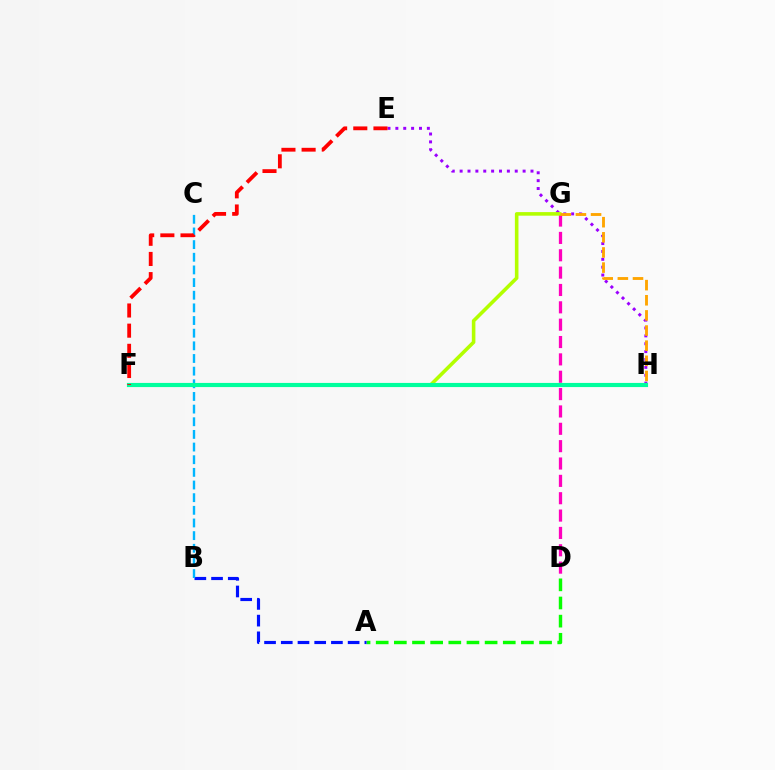{('E', 'H'): [{'color': '#9b00ff', 'line_style': 'dotted', 'thickness': 2.14}], ('A', 'D'): [{'color': '#08ff00', 'line_style': 'dashed', 'thickness': 2.47}], ('A', 'B'): [{'color': '#0010ff', 'line_style': 'dashed', 'thickness': 2.27}], ('B', 'C'): [{'color': '#00b5ff', 'line_style': 'dashed', 'thickness': 1.72}], ('D', 'G'): [{'color': '#ff00bd', 'line_style': 'dashed', 'thickness': 2.36}], ('F', 'G'): [{'color': '#b3ff00', 'line_style': 'solid', 'thickness': 2.58}], ('G', 'H'): [{'color': '#ffa500', 'line_style': 'dashed', 'thickness': 2.06}], ('F', 'H'): [{'color': '#00ff9d', 'line_style': 'solid', 'thickness': 2.98}], ('E', 'F'): [{'color': '#ff0000', 'line_style': 'dashed', 'thickness': 2.74}]}